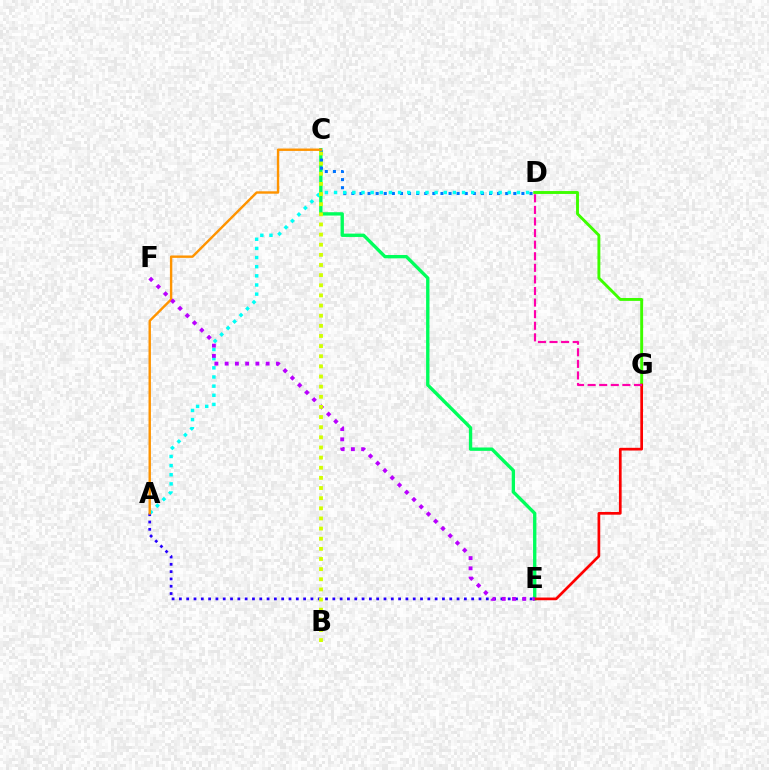{('D', 'G'): [{'color': '#3dff00', 'line_style': 'solid', 'thickness': 2.09}, {'color': '#ff00ac', 'line_style': 'dashed', 'thickness': 1.57}], ('C', 'E'): [{'color': '#00ff5c', 'line_style': 'solid', 'thickness': 2.41}], ('C', 'D'): [{'color': '#0074ff', 'line_style': 'dotted', 'thickness': 2.2}], ('E', 'G'): [{'color': '#ff0000', 'line_style': 'solid', 'thickness': 1.95}], ('A', 'D'): [{'color': '#00fff6', 'line_style': 'dotted', 'thickness': 2.48}], ('A', 'E'): [{'color': '#2500ff', 'line_style': 'dotted', 'thickness': 1.99}], ('A', 'C'): [{'color': '#ff9400', 'line_style': 'solid', 'thickness': 1.73}], ('E', 'F'): [{'color': '#b900ff', 'line_style': 'dotted', 'thickness': 2.78}], ('B', 'C'): [{'color': '#d1ff00', 'line_style': 'dotted', 'thickness': 2.75}]}